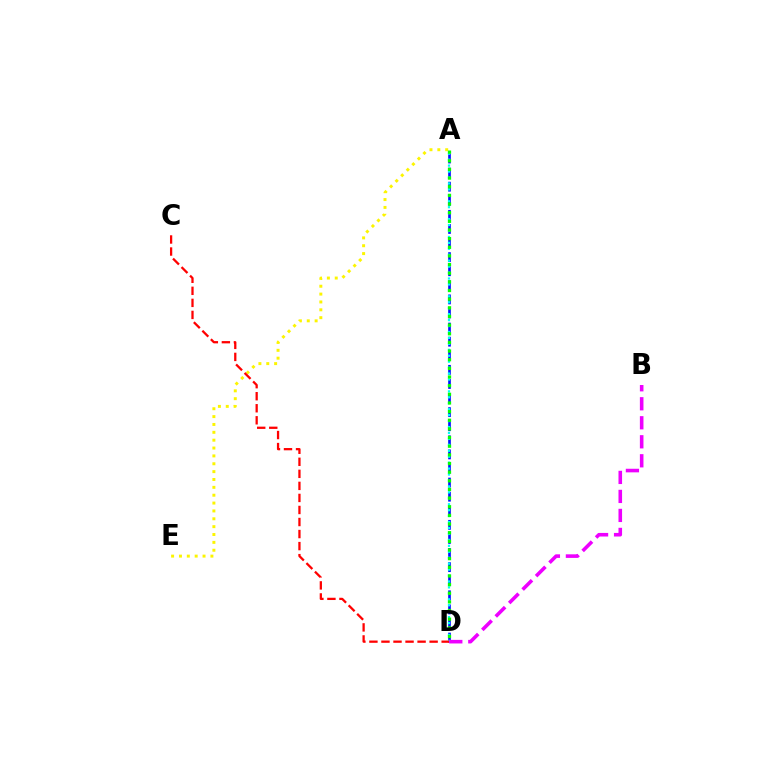{('A', 'D'): [{'color': '#0010ff', 'line_style': 'dashed', 'thickness': 1.91}, {'color': '#00fff6', 'line_style': 'dotted', 'thickness': 1.61}, {'color': '#08ff00', 'line_style': 'dotted', 'thickness': 2.35}], ('A', 'E'): [{'color': '#fcf500', 'line_style': 'dotted', 'thickness': 2.14}], ('C', 'D'): [{'color': '#ff0000', 'line_style': 'dashed', 'thickness': 1.64}], ('B', 'D'): [{'color': '#ee00ff', 'line_style': 'dashed', 'thickness': 2.58}]}